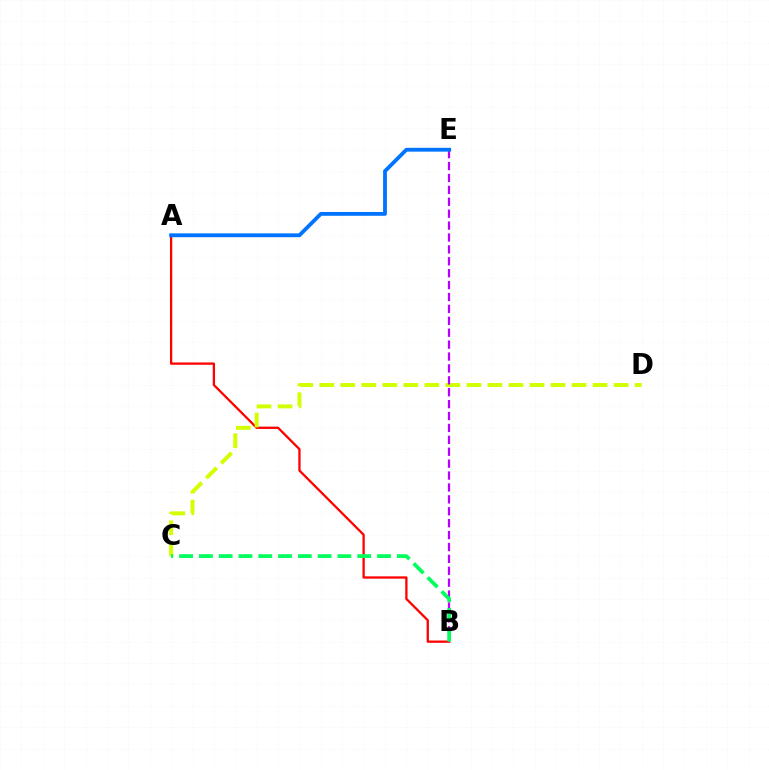{('A', 'B'): [{'color': '#ff0000', 'line_style': 'solid', 'thickness': 1.65}], ('C', 'D'): [{'color': '#d1ff00', 'line_style': 'dashed', 'thickness': 2.86}], ('B', 'E'): [{'color': '#b900ff', 'line_style': 'dashed', 'thickness': 1.62}], ('B', 'C'): [{'color': '#00ff5c', 'line_style': 'dashed', 'thickness': 2.69}], ('A', 'E'): [{'color': '#0074ff', 'line_style': 'solid', 'thickness': 2.75}]}